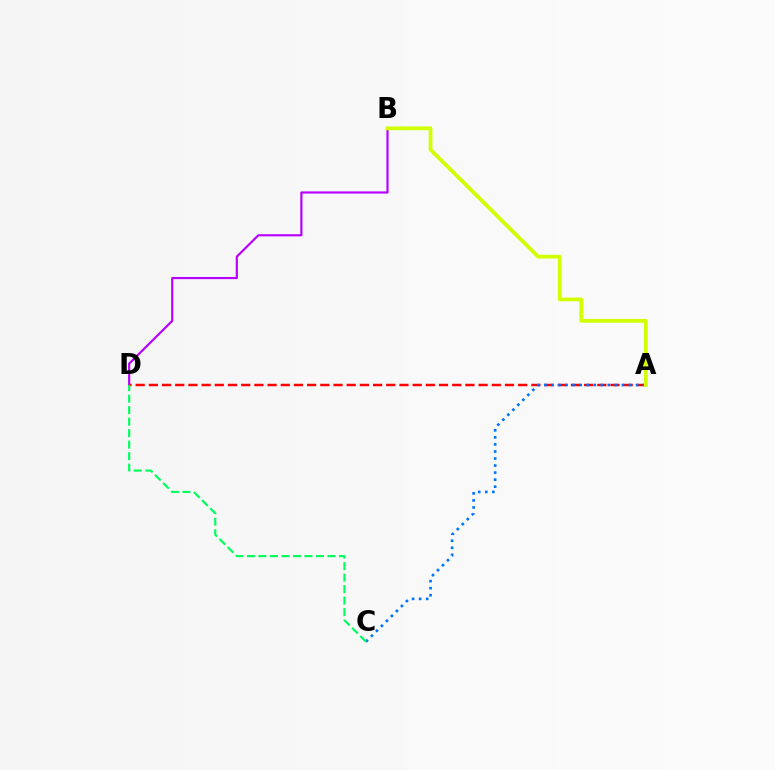{('B', 'D'): [{'color': '#b900ff', 'line_style': 'solid', 'thickness': 1.56}], ('A', 'D'): [{'color': '#ff0000', 'line_style': 'dashed', 'thickness': 1.79}], ('A', 'C'): [{'color': '#0074ff', 'line_style': 'dotted', 'thickness': 1.91}], ('C', 'D'): [{'color': '#00ff5c', 'line_style': 'dashed', 'thickness': 1.56}], ('A', 'B'): [{'color': '#d1ff00', 'line_style': 'solid', 'thickness': 2.71}]}